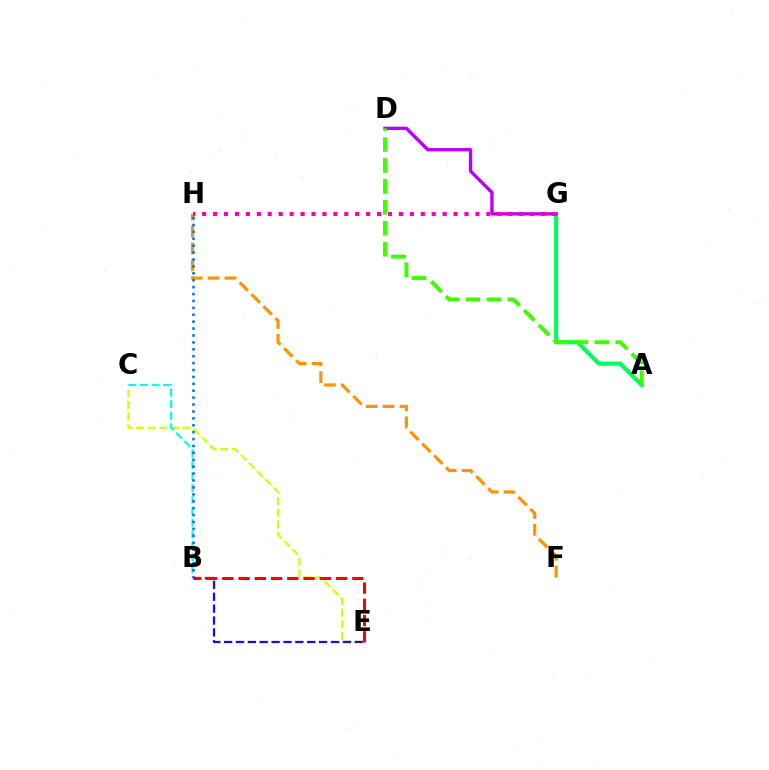{('A', 'G'): [{'color': '#00ff5c', 'line_style': 'solid', 'thickness': 2.95}], ('C', 'E'): [{'color': '#d1ff00', 'line_style': 'dashed', 'thickness': 1.57}], ('B', 'C'): [{'color': '#00fff6', 'line_style': 'dashed', 'thickness': 1.57}], ('D', 'G'): [{'color': '#b900ff', 'line_style': 'solid', 'thickness': 2.41}], ('B', 'E'): [{'color': '#2500ff', 'line_style': 'dashed', 'thickness': 1.61}, {'color': '#ff0000', 'line_style': 'dashed', 'thickness': 2.21}], ('F', 'H'): [{'color': '#ff9400', 'line_style': 'dashed', 'thickness': 2.29}], ('B', 'H'): [{'color': '#0074ff', 'line_style': 'dotted', 'thickness': 1.88}], ('A', 'D'): [{'color': '#3dff00', 'line_style': 'dashed', 'thickness': 2.84}], ('G', 'H'): [{'color': '#ff00ac', 'line_style': 'dotted', 'thickness': 2.97}]}